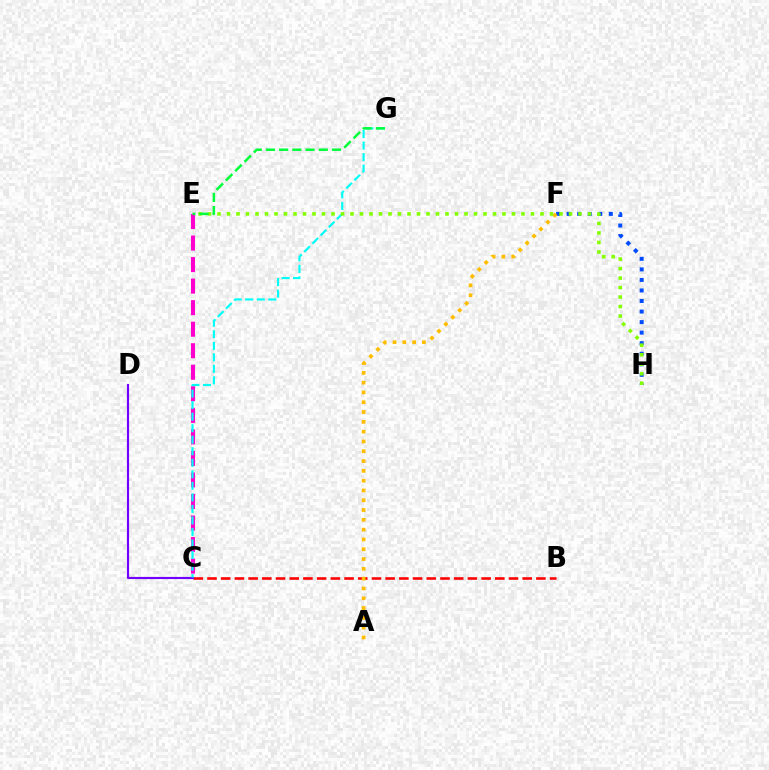{('C', 'E'): [{'color': '#ff00cf', 'line_style': 'dashed', 'thickness': 2.93}], ('B', 'C'): [{'color': '#ff0000', 'line_style': 'dashed', 'thickness': 1.86}], ('C', 'D'): [{'color': '#7200ff', 'line_style': 'solid', 'thickness': 1.55}], ('F', 'H'): [{'color': '#004bff', 'line_style': 'dotted', 'thickness': 2.86}], ('A', 'F'): [{'color': '#ffbd00', 'line_style': 'dotted', 'thickness': 2.66}], ('C', 'G'): [{'color': '#00fff6', 'line_style': 'dashed', 'thickness': 1.57}], ('E', 'H'): [{'color': '#84ff00', 'line_style': 'dotted', 'thickness': 2.58}], ('E', 'G'): [{'color': '#00ff39', 'line_style': 'dashed', 'thickness': 1.79}]}